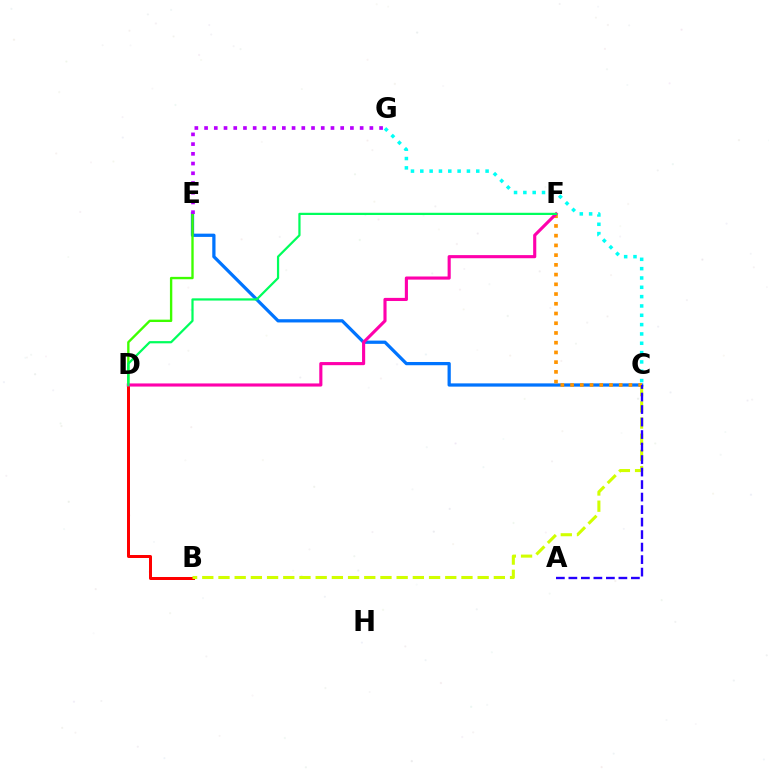{('B', 'D'): [{'color': '#ff0000', 'line_style': 'solid', 'thickness': 2.16}], ('C', 'E'): [{'color': '#0074ff', 'line_style': 'solid', 'thickness': 2.34}], ('B', 'C'): [{'color': '#d1ff00', 'line_style': 'dashed', 'thickness': 2.2}], ('D', 'E'): [{'color': '#3dff00', 'line_style': 'solid', 'thickness': 1.7}], ('C', 'F'): [{'color': '#ff9400', 'line_style': 'dotted', 'thickness': 2.64}], ('D', 'F'): [{'color': '#ff00ac', 'line_style': 'solid', 'thickness': 2.25}, {'color': '#00ff5c', 'line_style': 'solid', 'thickness': 1.6}], ('E', 'G'): [{'color': '#b900ff', 'line_style': 'dotted', 'thickness': 2.64}], ('C', 'G'): [{'color': '#00fff6', 'line_style': 'dotted', 'thickness': 2.53}], ('A', 'C'): [{'color': '#2500ff', 'line_style': 'dashed', 'thickness': 1.7}]}